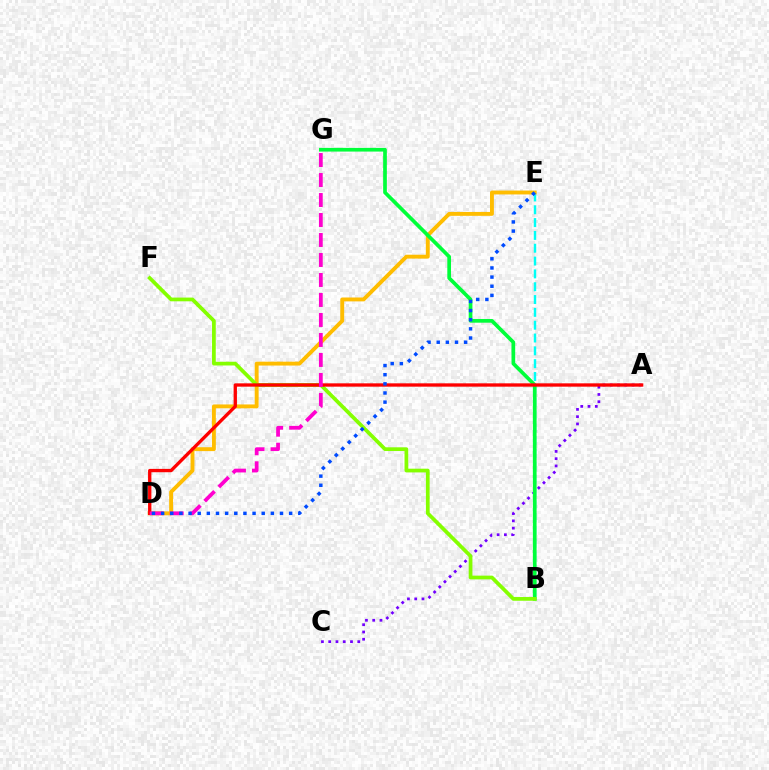{('A', 'C'): [{'color': '#7200ff', 'line_style': 'dotted', 'thickness': 1.97}], ('B', 'E'): [{'color': '#00fff6', 'line_style': 'dashed', 'thickness': 1.74}], ('D', 'E'): [{'color': '#ffbd00', 'line_style': 'solid', 'thickness': 2.8}, {'color': '#004bff', 'line_style': 'dotted', 'thickness': 2.48}], ('B', 'G'): [{'color': '#00ff39', 'line_style': 'solid', 'thickness': 2.66}], ('B', 'F'): [{'color': '#84ff00', 'line_style': 'solid', 'thickness': 2.69}], ('A', 'D'): [{'color': '#ff0000', 'line_style': 'solid', 'thickness': 2.4}], ('D', 'G'): [{'color': '#ff00cf', 'line_style': 'dashed', 'thickness': 2.72}]}